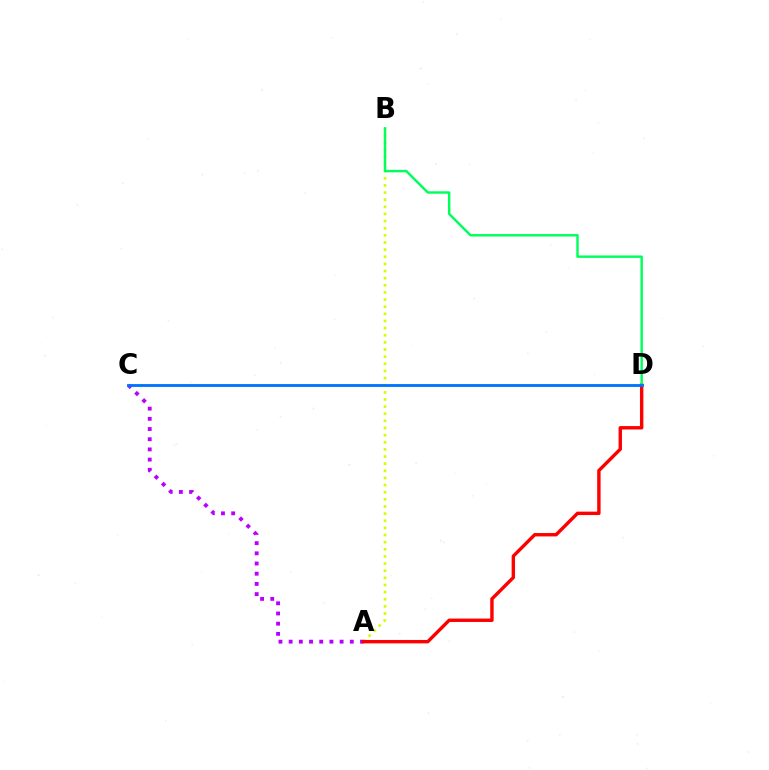{('A', 'C'): [{'color': '#b900ff', 'line_style': 'dotted', 'thickness': 2.77}], ('A', 'B'): [{'color': '#d1ff00', 'line_style': 'dotted', 'thickness': 1.94}], ('A', 'D'): [{'color': '#ff0000', 'line_style': 'solid', 'thickness': 2.45}], ('B', 'D'): [{'color': '#00ff5c', 'line_style': 'solid', 'thickness': 1.76}], ('C', 'D'): [{'color': '#0074ff', 'line_style': 'solid', 'thickness': 2.05}]}